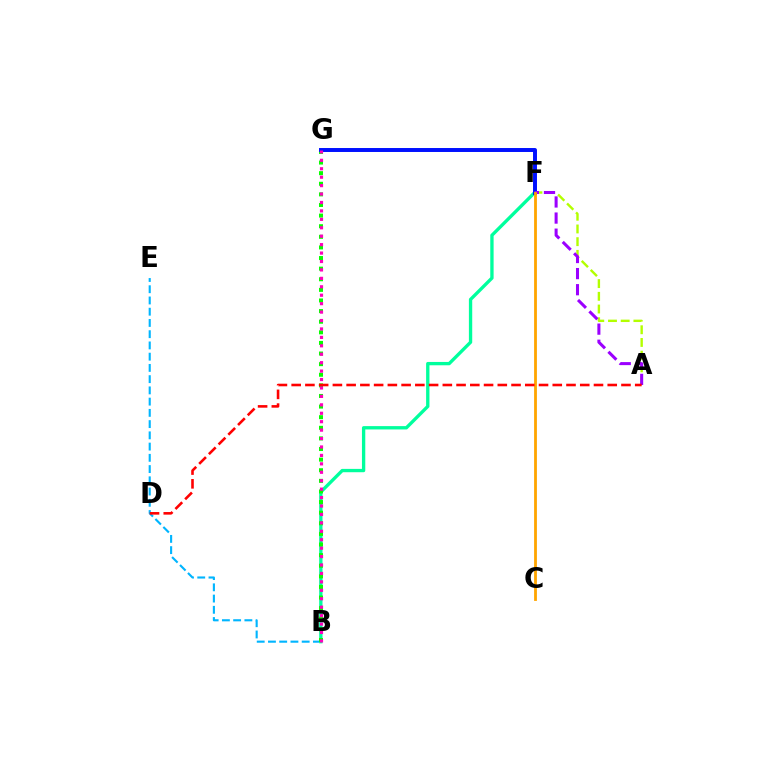{('B', 'E'): [{'color': '#00b5ff', 'line_style': 'dashed', 'thickness': 1.53}], ('B', 'F'): [{'color': '#00ff9d', 'line_style': 'solid', 'thickness': 2.4}], ('B', 'G'): [{'color': '#08ff00', 'line_style': 'dotted', 'thickness': 2.88}, {'color': '#ff00bd', 'line_style': 'dotted', 'thickness': 2.29}], ('F', 'G'): [{'color': '#0010ff', 'line_style': 'solid', 'thickness': 2.85}], ('A', 'F'): [{'color': '#b3ff00', 'line_style': 'dashed', 'thickness': 1.73}, {'color': '#9b00ff', 'line_style': 'dashed', 'thickness': 2.19}], ('C', 'F'): [{'color': '#ffa500', 'line_style': 'solid', 'thickness': 2.02}], ('A', 'D'): [{'color': '#ff0000', 'line_style': 'dashed', 'thickness': 1.87}]}